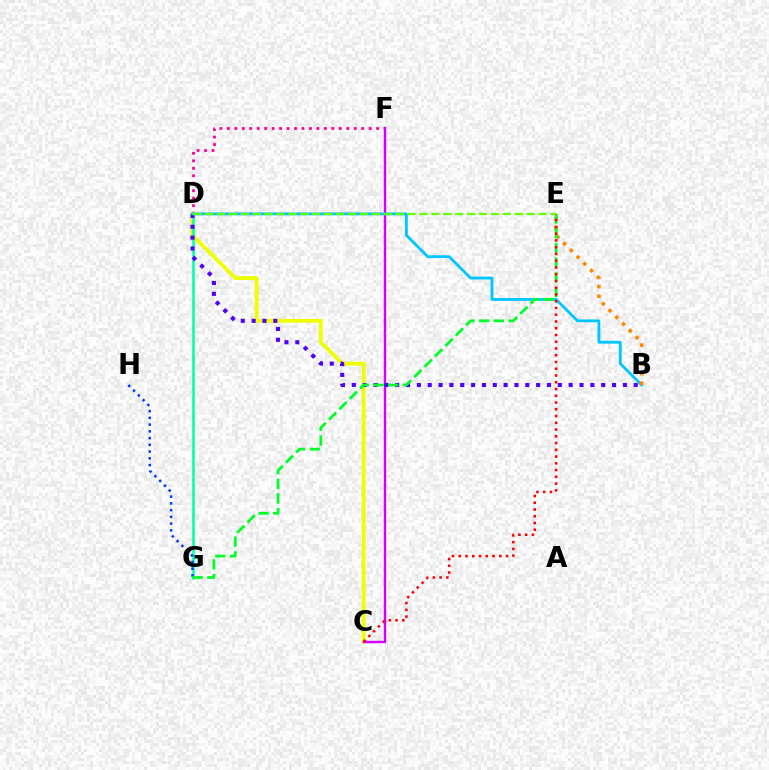{('D', 'F'): [{'color': '#ff00a0', 'line_style': 'dotted', 'thickness': 2.03}], ('C', 'D'): [{'color': '#eeff00', 'line_style': 'solid', 'thickness': 2.75}], ('D', 'G'): [{'color': '#00ffaf', 'line_style': 'solid', 'thickness': 1.81}], ('C', 'F'): [{'color': '#d600ff', 'line_style': 'solid', 'thickness': 1.73}], ('B', 'D'): [{'color': '#4f00ff', 'line_style': 'dotted', 'thickness': 2.95}, {'color': '#00c7ff', 'line_style': 'solid', 'thickness': 2.03}], ('G', 'H'): [{'color': '#003fff', 'line_style': 'dotted', 'thickness': 1.83}], ('B', 'E'): [{'color': '#ff8800', 'line_style': 'dotted', 'thickness': 2.59}], ('E', 'G'): [{'color': '#00ff27', 'line_style': 'dashed', 'thickness': 2.0}], ('C', 'E'): [{'color': '#ff0000', 'line_style': 'dotted', 'thickness': 1.84}], ('D', 'E'): [{'color': '#66ff00', 'line_style': 'dashed', 'thickness': 1.62}]}